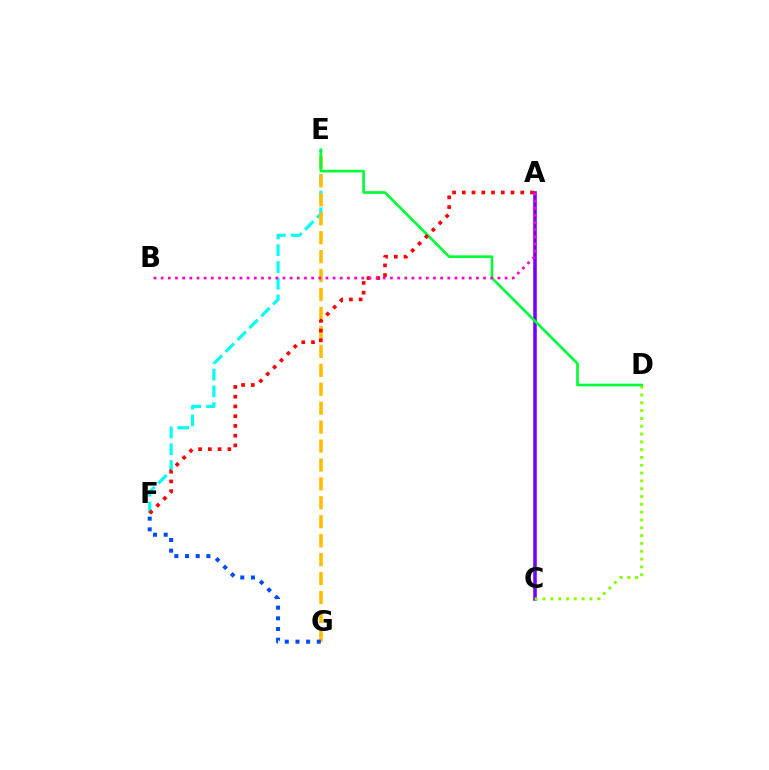{('E', 'F'): [{'color': '#00fff6', 'line_style': 'dashed', 'thickness': 2.28}], ('E', 'G'): [{'color': '#ffbd00', 'line_style': 'dashed', 'thickness': 2.57}], ('F', 'G'): [{'color': '#004bff', 'line_style': 'dotted', 'thickness': 2.9}], ('A', 'C'): [{'color': '#7200ff', 'line_style': 'solid', 'thickness': 2.56}], ('D', 'E'): [{'color': '#00ff39', 'line_style': 'solid', 'thickness': 1.91}], ('C', 'D'): [{'color': '#84ff00', 'line_style': 'dotted', 'thickness': 2.12}], ('A', 'F'): [{'color': '#ff0000', 'line_style': 'dotted', 'thickness': 2.65}], ('A', 'B'): [{'color': '#ff00cf', 'line_style': 'dotted', 'thickness': 1.95}]}